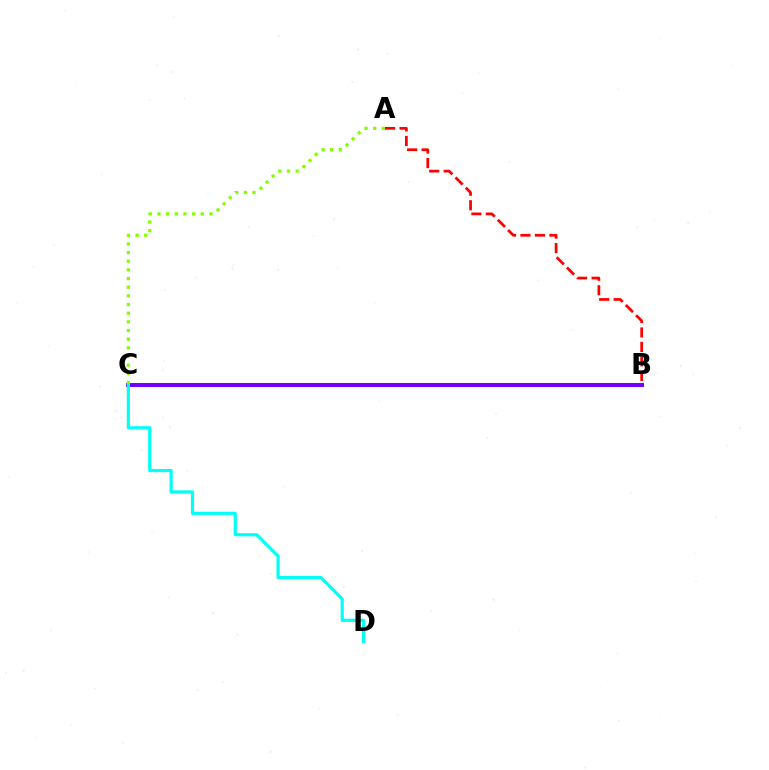{('B', 'C'): [{'color': '#7200ff', 'line_style': 'solid', 'thickness': 2.86}], ('A', 'C'): [{'color': '#84ff00', 'line_style': 'dotted', 'thickness': 2.35}], ('A', 'B'): [{'color': '#ff0000', 'line_style': 'dashed', 'thickness': 1.97}], ('C', 'D'): [{'color': '#00fff6', 'line_style': 'solid', 'thickness': 2.29}]}